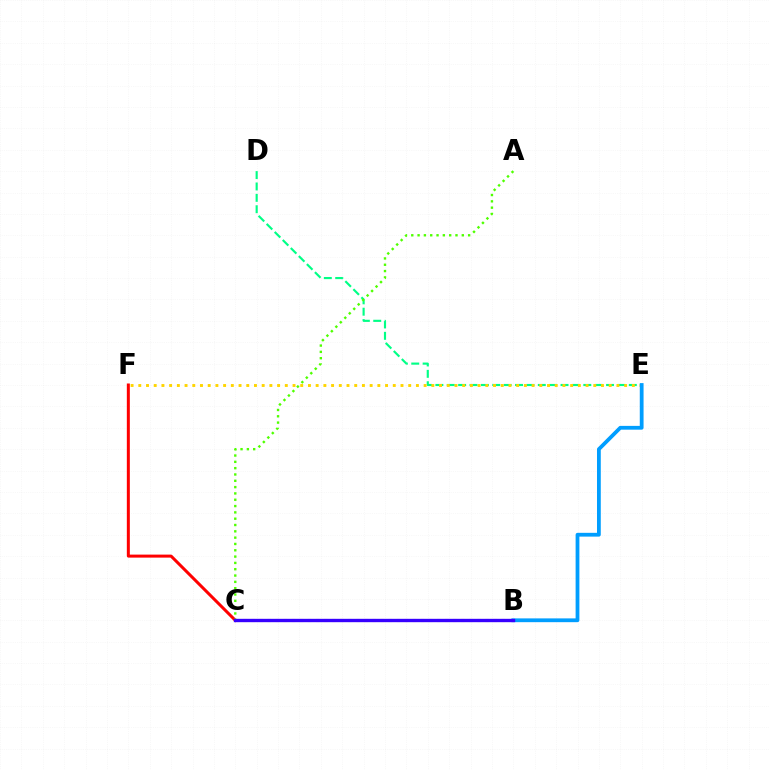{('C', 'F'): [{'color': '#ff0000', 'line_style': 'solid', 'thickness': 2.17}], ('D', 'E'): [{'color': '#00ff86', 'line_style': 'dashed', 'thickness': 1.55}], ('E', 'F'): [{'color': '#ffd500', 'line_style': 'dotted', 'thickness': 2.1}], ('B', 'E'): [{'color': '#009eff', 'line_style': 'solid', 'thickness': 2.72}], ('A', 'C'): [{'color': '#4fff00', 'line_style': 'dotted', 'thickness': 1.72}], ('B', 'C'): [{'color': '#ff00ed', 'line_style': 'dotted', 'thickness': 2.19}, {'color': '#3700ff', 'line_style': 'solid', 'thickness': 2.42}]}